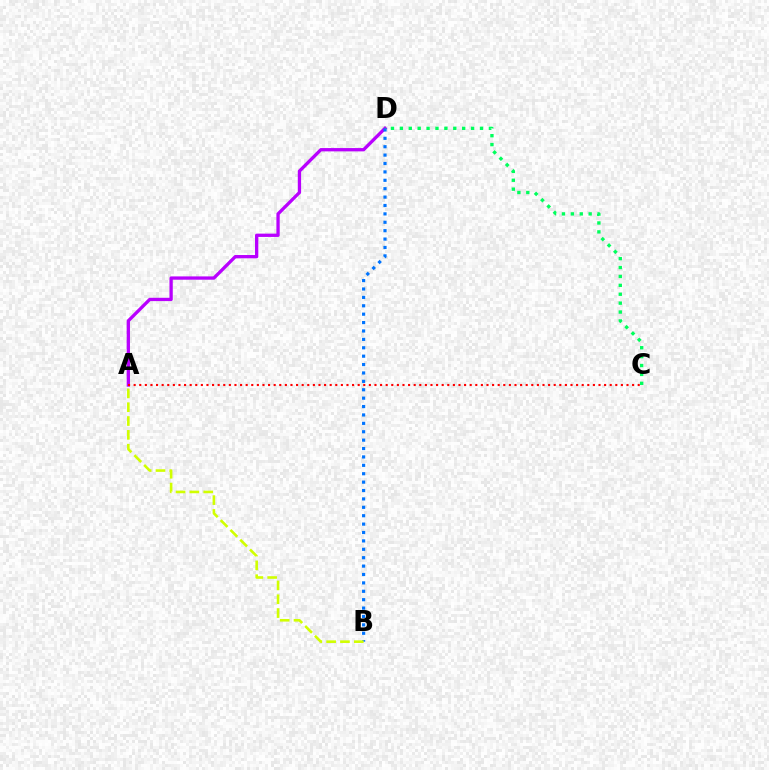{('A', 'D'): [{'color': '#b900ff', 'line_style': 'solid', 'thickness': 2.38}], ('B', 'D'): [{'color': '#0074ff', 'line_style': 'dotted', 'thickness': 2.28}], ('A', 'C'): [{'color': '#ff0000', 'line_style': 'dotted', 'thickness': 1.52}], ('C', 'D'): [{'color': '#00ff5c', 'line_style': 'dotted', 'thickness': 2.42}], ('A', 'B'): [{'color': '#d1ff00', 'line_style': 'dashed', 'thickness': 1.88}]}